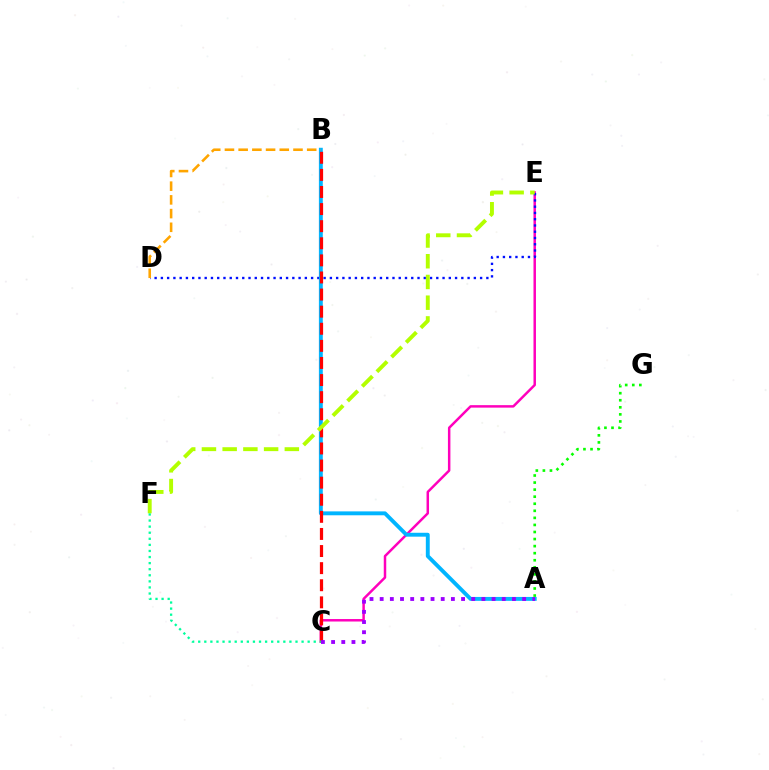{('C', 'E'): [{'color': '#ff00bd', 'line_style': 'solid', 'thickness': 1.79}], ('D', 'E'): [{'color': '#0010ff', 'line_style': 'dotted', 'thickness': 1.7}], ('A', 'B'): [{'color': '#00b5ff', 'line_style': 'solid', 'thickness': 2.8}], ('B', 'C'): [{'color': '#ff0000', 'line_style': 'dashed', 'thickness': 2.32}], ('E', 'F'): [{'color': '#b3ff00', 'line_style': 'dashed', 'thickness': 2.82}], ('A', 'C'): [{'color': '#9b00ff', 'line_style': 'dotted', 'thickness': 2.76}], ('C', 'F'): [{'color': '#00ff9d', 'line_style': 'dotted', 'thickness': 1.65}], ('B', 'D'): [{'color': '#ffa500', 'line_style': 'dashed', 'thickness': 1.86}], ('A', 'G'): [{'color': '#08ff00', 'line_style': 'dotted', 'thickness': 1.92}]}